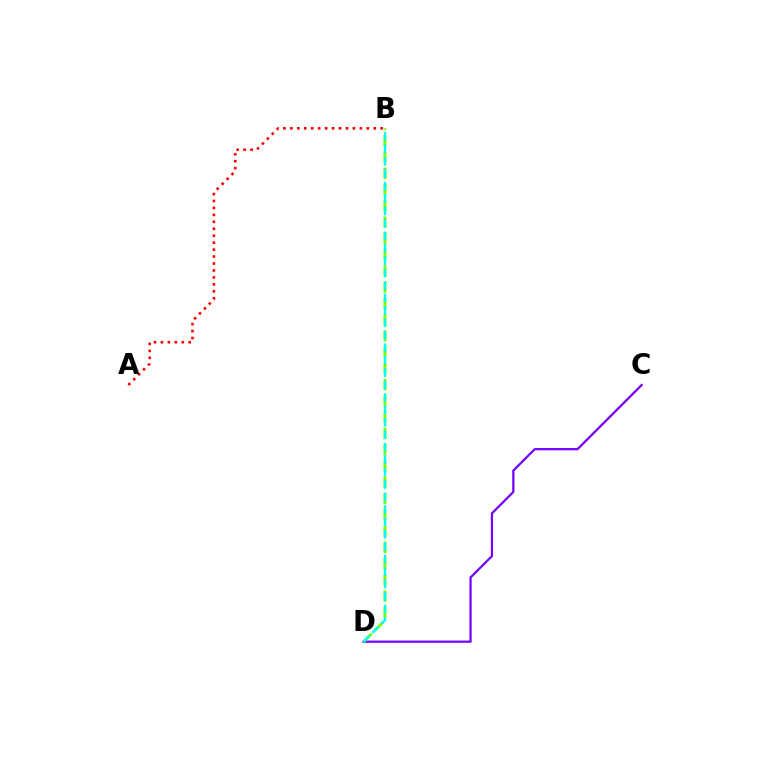{('C', 'D'): [{'color': '#7200ff', 'line_style': 'solid', 'thickness': 1.6}], ('B', 'D'): [{'color': '#84ff00', 'line_style': 'dashed', 'thickness': 2.21}, {'color': '#00fff6', 'line_style': 'dashed', 'thickness': 1.69}], ('A', 'B'): [{'color': '#ff0000', 'line_style': 'dotted', 'thickness': 1.89}]}